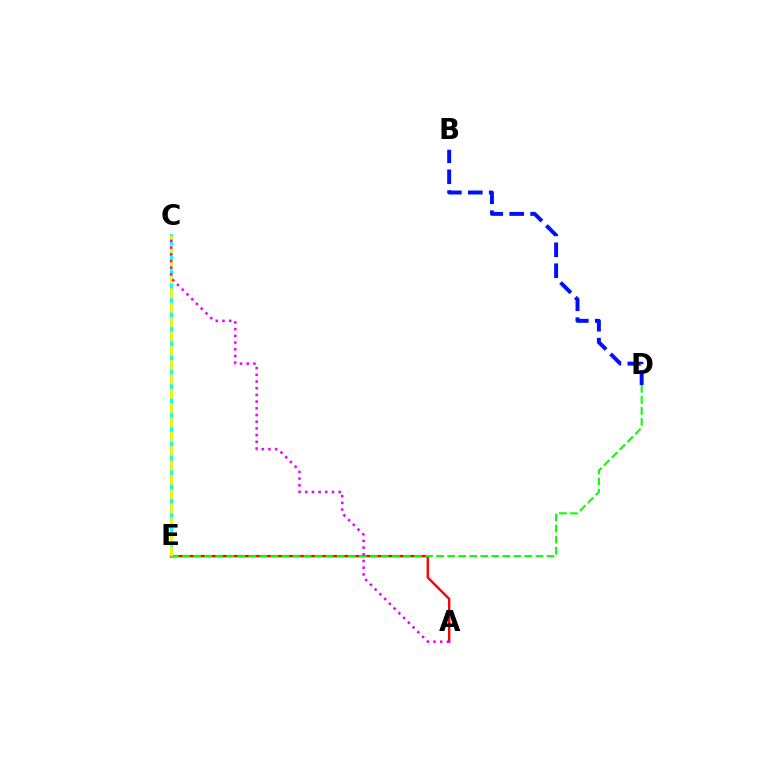{('C', 'E'): [{'color': '#00fff6', 'line_style': 'solid', 'thickness': 2.06}, {'color': '#fcf500', 'line_style': 'dashed', 'thickness': 1.95}], ('A', 'E'): [{'color': '#ff0000', 'line_style': 'solid', 'thickness': 1.72}], ('B', 'D'): [{'color': '#0010ff', 'line_style': 'dashed', 'thickness': 2.84}], ('D', 'E'): [{'color': '#08ff00', 'line_style': 'dashed', 'thickness': 1.5}], ('A', 'C'): [{'color': '#ee00ff', 'line_style': 'dotted', 'thickness': 1.82}]}